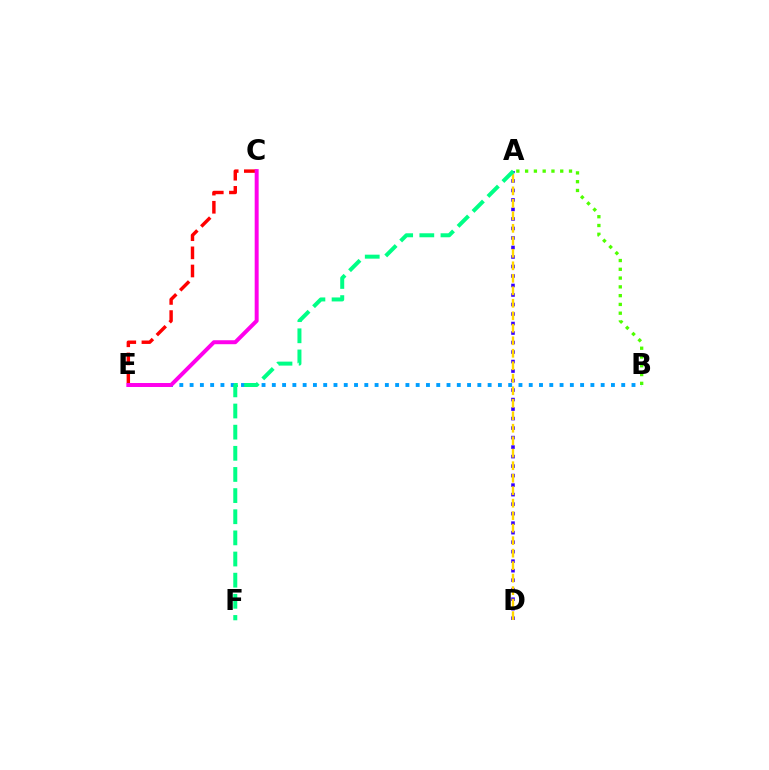{('A', 'D'): [{'color': '#3700ff', 'line_style': 'dotted', 'thickness': 2.58}, {'color': '#ffd500', 'line_style': 'dashed', 'thickness': 1.7}], ('C', 'E'): [{'color': '#ff0000', 'line_style': 'dashed', 'thickness': 2.47}, {'color': '#ff00ed', 'line_style': 'solid', 'thickness': 2.86}], ('A', 'B'): [{'color': '#4fff00', 'line_style': 'dotted', 'thickness': 2.39}], ('B', 'E'): [{'color': '#009eff', 'line_style': 'dotted', 'thickness': 2.79}], ('A', 'F'): [{'color': '#00ff86', 'line_style': 'dashed', 'thickness': 2.87}]}